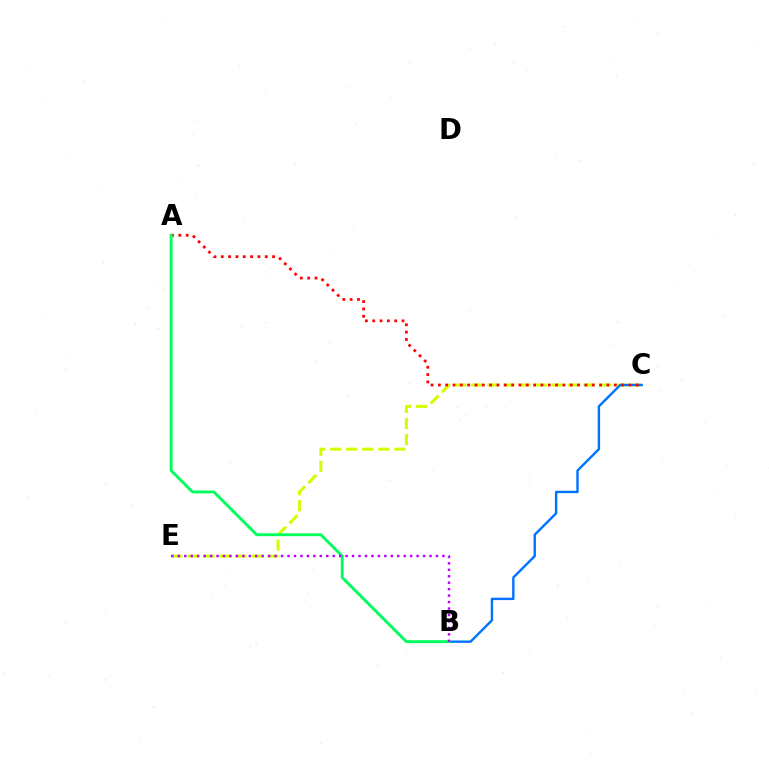{('C', 'E'): [{'color': '#d1ff00', 'line_style': 'dashed', 'thickness': 2.18}], ('B', 'C'): [{'color': '#0074ff', 'line_style': 'solid', 'thickness': 1.73}], ('A', 'C'): [{'color': '#ff0000', 'line_style': 'dotted', 'thickness': 1.99}], ('A', 'B'): [{'color': '#00ff5c', 'line_style': 'solid', 'thickness': 2.08}], ('B', 'E'): [{'color': '#b900ff', 'line_style': 'dotted', 'thickness': 1.75}]}